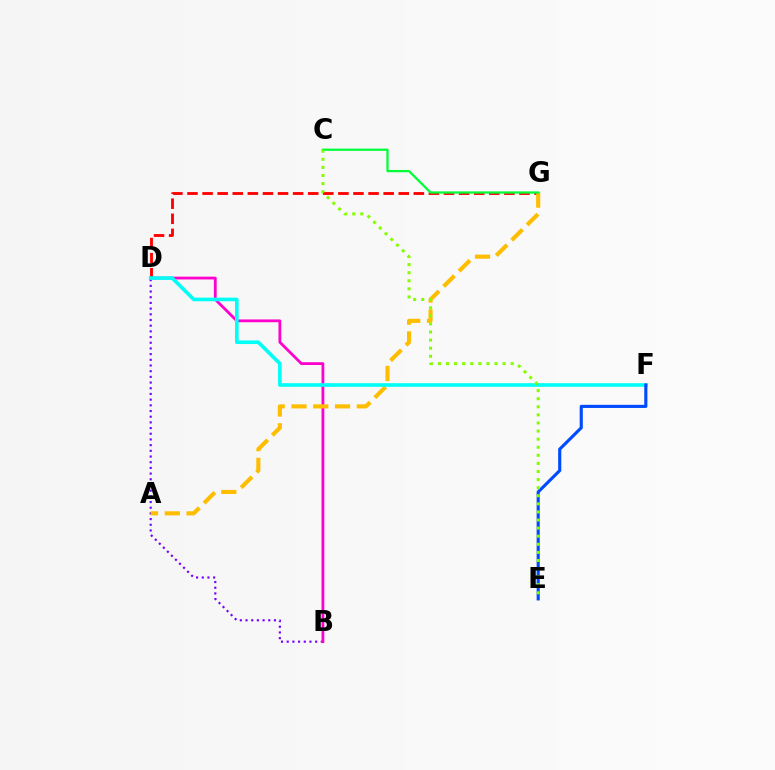{('B', 'D'): [{'color': '#7200ff', 'line_style': 'dotted', 'thickness': 1.55}, {'color': '#ff00cf', 'line_style': 'solid', 'thickness': 2.01}], ('D', 'G'): [{'color': '#ff0000', 'line_style': 'dashed', 'thickness': 2.05}], ('A', 'G'): [{'color': '#ffbd00', 'line_style': 'dashed', 'thickness': 2.96}], ('D', 'F'): [{'color': '#00fff6', 'line_style': 'solid', 'thickness': 2.61}], ('C', 'G'): [{'color': '#00ff39', 'line_style': 'solid', 'thickness': 1.63}], ('E', 'F'): [{'color': '#004bff', 'line_style': 'solid', 'thickness': 2.25}], ('C', 'E'): [{'color': '#84ff00', 'line_style': 'dotted', 'thickness': 2.2}]}